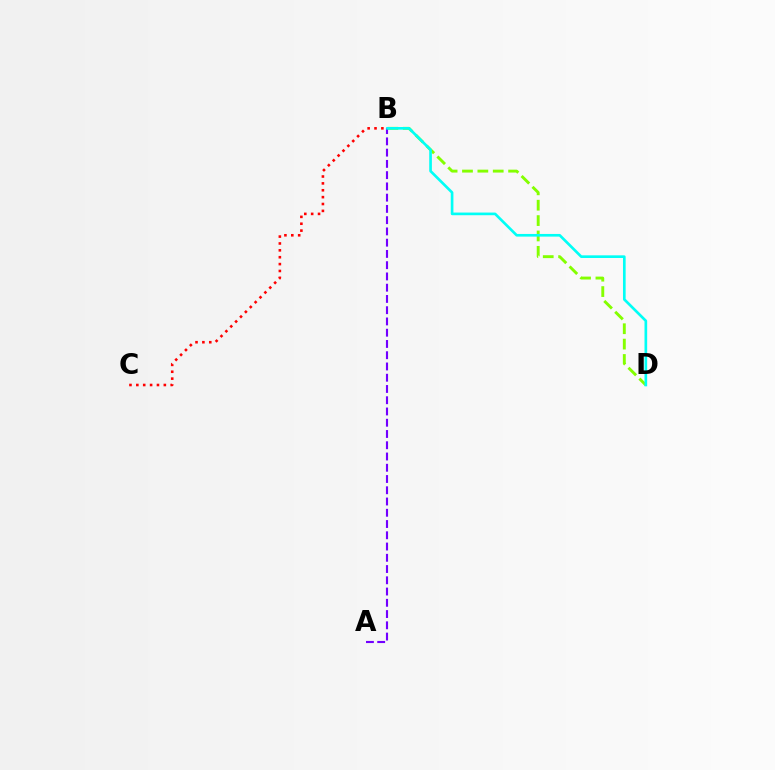{('B', 'D'): [{'color': '#84ff00', 'line_style': 'dashed', 'thickness': 2.09}, {'color': '#00fff6', 'line_style': 'solid', 'thickness': 1.92}], ('A', 'B'): [{'color': '#7200ff', 'line_style': 'dashed', 'thickness': 1.53}], ('B', 'C'): [{'color': '#ff0000', 'line_style': 'dotted', 'thickness': 1.87}]}